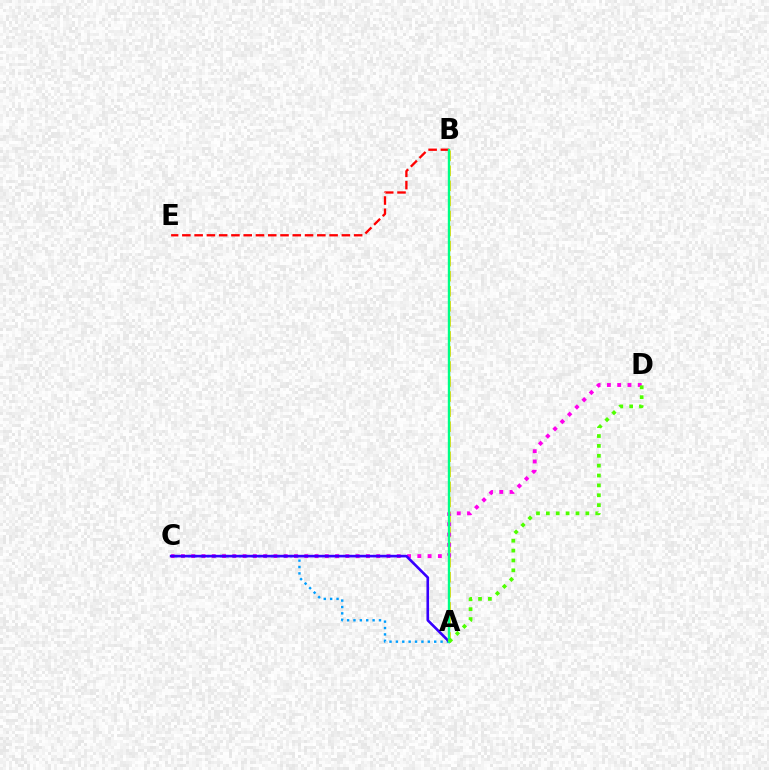{('A', 'B'): [{'color': '#ffd500', 'line_style': 'dashed', 'thickness': 2.05}, {'color': '#00ff86', 'line_style': 'solid', 'thickness': 1.71}], ('B', 'E'): [{'color': '#ff0000', 'line_style': 'dashed', 'thickness': 1.67}], ('C', 'D'): [{'color': '#ff00ed', 'line_style': 'dotted', 'thickness': 2.79}], ('A', 'C'): [{'color': '#009eff', 'line_style': 'dotted', 'thickness': 1.73}, {'color': '#3700ff', 'line_style': 'solid', 'thickness': 1.89}], ('A', 'D'): [{'color': '#4fff00', 'line_style': 'dotted', 'thickness': 2.68}]}